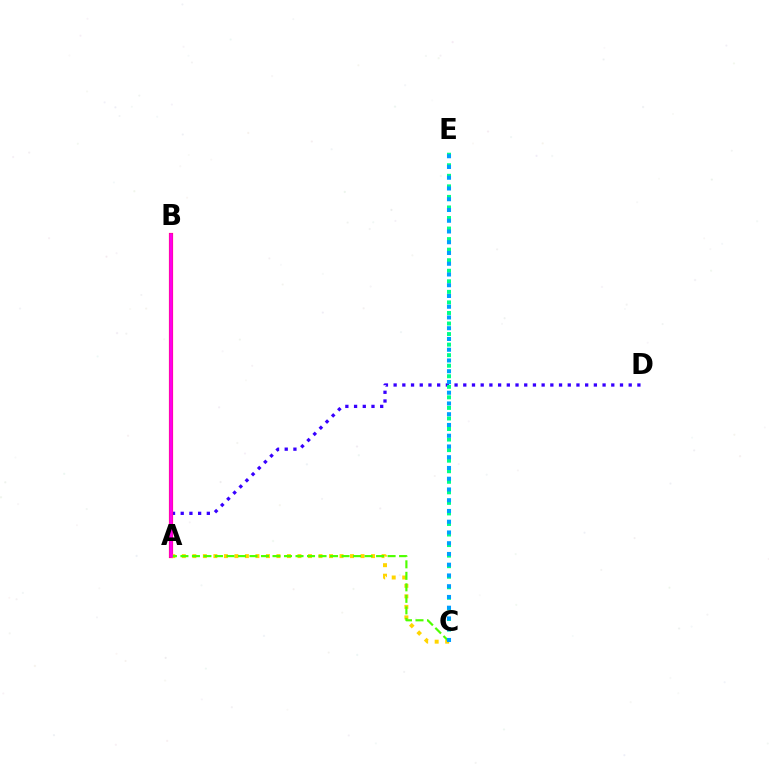{('A', 'D'): [{'color': '#3700ff', 'line_style': 'dotted', 'thickness': 2.37}], ('A', 'B'): [{'color': '#ff0000', 'line_style': 'solid', 'thickness': 2.99}, {'color': '#ff00ed', 'line_style': 'solid', 'thickness': 2.59}], ('A', 'C'): [{'color': '#ffd500', 'line_style': 'dotted', 'thickness': 2.86}, {'color': '#4fff00', 'line_style': 'dashed', 'thickness': 1.56}], ('C', 'E'): [{'color': '#00ff86', 'line_style': 'dotted', 'thickness': 2.87}, {'color': '#009eff', 'line_style': 'dotted', 'thickness': 2.92}]}